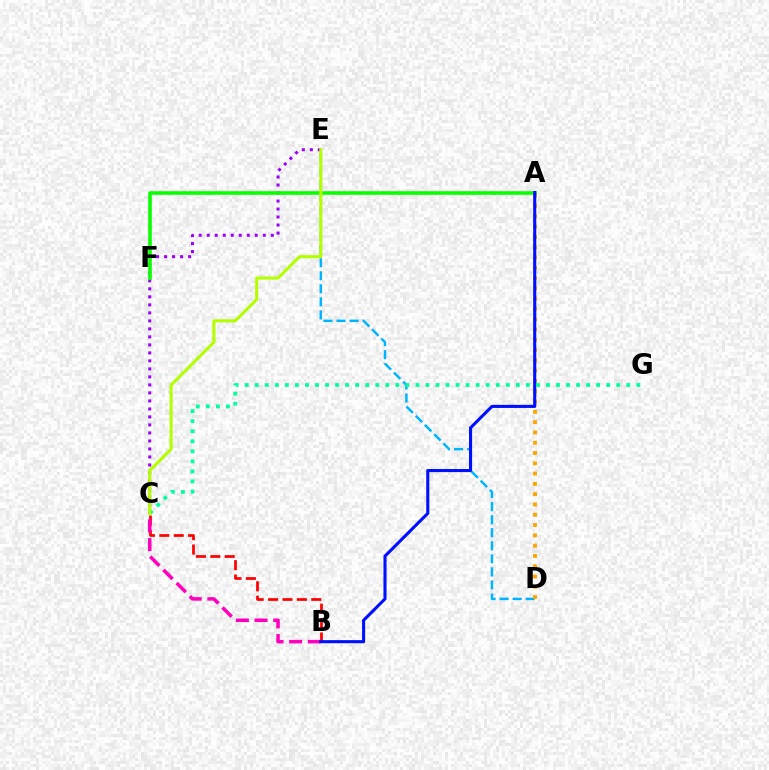{('D', 'E'): [{'color': '#00b5ff', 'line_style': 'dashed', 'thickness': 1.77}], ('B', 'C'): [{'color': '#ff0000', 'line_style': 'dashed', 'thickness': 1.96}, {'color': '#ff00bd', 'line_style': 'dashed', 'thickness': 2.54}], ('A', 'D'): [{'color': '#ffa500', 'line_style': 'dotted', 'thickness': 2.8}], ('C', 'E'): [{'color': '#9b00ff', 'line_style': 'dotted', 'thickness': 2.18}, {'color': '#b3ff00', 'line_style': 'solid', 'thickness': 2.2}], ('A', 'F'): [{'color': '#08ff00', 'line_style': 'solid', 'thickness': 2.57}], ('A', 'B'): [{'color': '#0010ff', 'line_style': 'solid', 'thickness': 2.22}], ('C', 'G'): [{'color': '#00ff9d', 'line_style': 'dotted', 'thickness': 2.73}]}